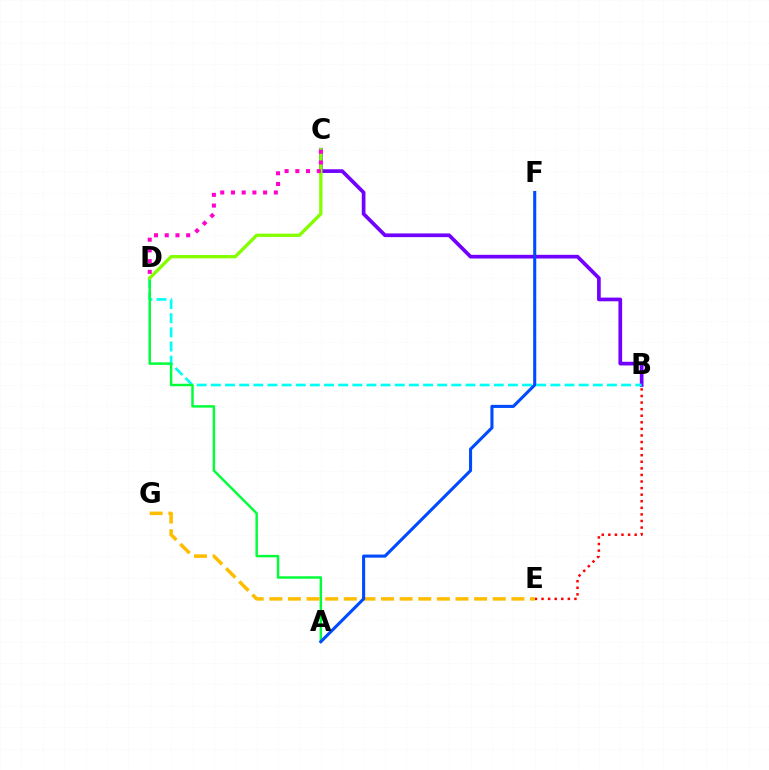{('B', 'C'): [{'color': '#7200ff', 'line_style': 'solid', 'thickness': 2.66}], ('B', 'E'): [{'color': '#ff0000', 'line_style': 'dotted', 'thickness': 1.79}], ('B', 'D'): [{'color': '#00fff6', 'line_style': 'dashed', 'thickness': 1.92}], ('A', 'D'): [{'color': '#00ff39', 'line_style': 'solid', 'thickness': 1.77}], ('C', 'D'): [{'color': '#84ff00', 'line_style': 'solid', 'thickness': 2.39}, {'color': '#ff00cf', 'line_style': 'dotted', 'thickness': 2.91}], ('E', 'G'): [{'color': '#ffbd00', 'line_style': 'dashed', 'thickness': 2.53}], ('A', 'F'): [{'color': '#004bff', 'line_style': 'solid', 'thickness': 2.22}]}